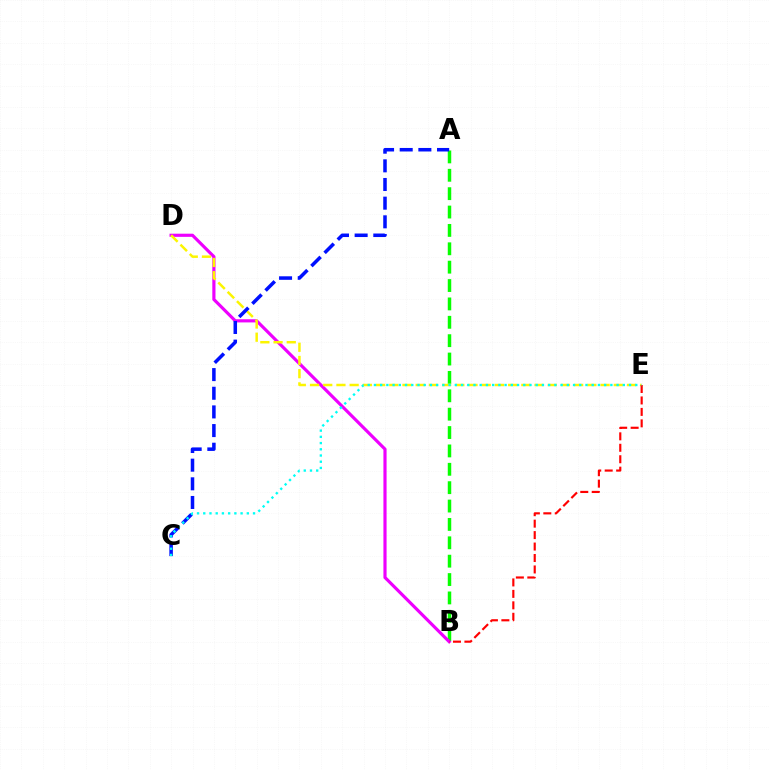{('A', 'B'): [{'color': '#08ff00', 'line_style': 'dashed', 'thickness': 2.5}], ('B', 'D'): [{'color': '#ee00ff', 'line_style': 'solid', 'thickness': 2.28}], ('D', 'E'): [{'color': '#fcf500', 'line_style': 'dashed', 'thickness': 1.79}], ('B', 'E'): [{'color': '#ff0000', 'line_style': 'dashed', 'thickness': 1.56}], ('A', 'C'): [{'color': '#0010ff', 'line_style': 'dashed', 'thickness': 2.53}], ('C', 'E'): [{'color': '#00fff6', 'line_style': 'dotted', 'thickness': 1.69}]}